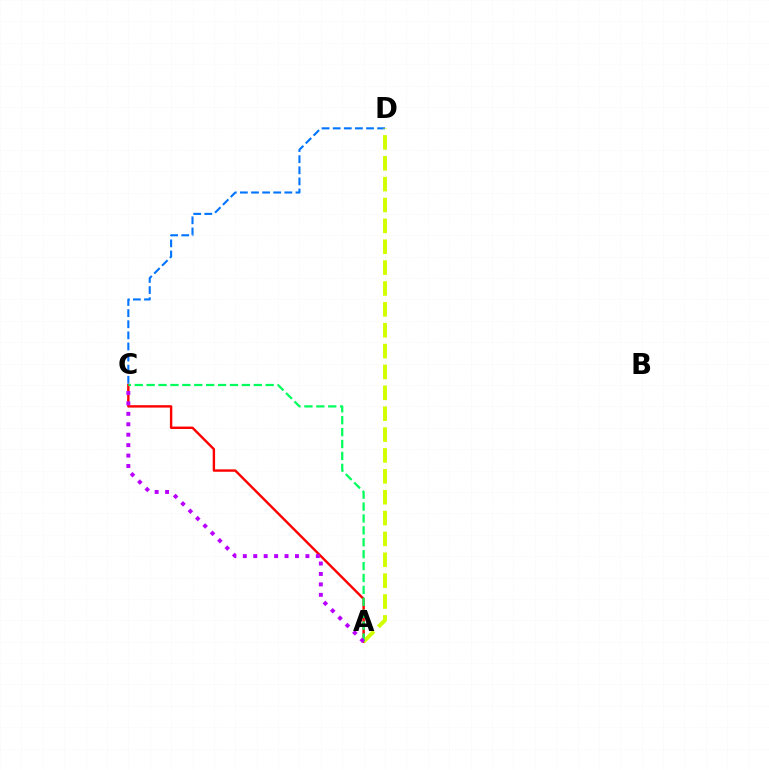{('C', 'D'): [{'color': '#0074ff', 'line_style': 'dashed', 'thickness': 1.51}], ('A', 'C'): [{'color': '#ff0000', 'line_style': 'solid', 'thickness': 1.73}, {'color': '#00ff5c', 'line_style': 'dashed', 'thickness': 1.62}, {'color': '#b900ff', 'line_style': 'dotted', 'thickness': 2.83}], ('A', 'D'): [{'color': '#d1ff00', 'line_style': 'dashed', 'thickness': 2.83}]}